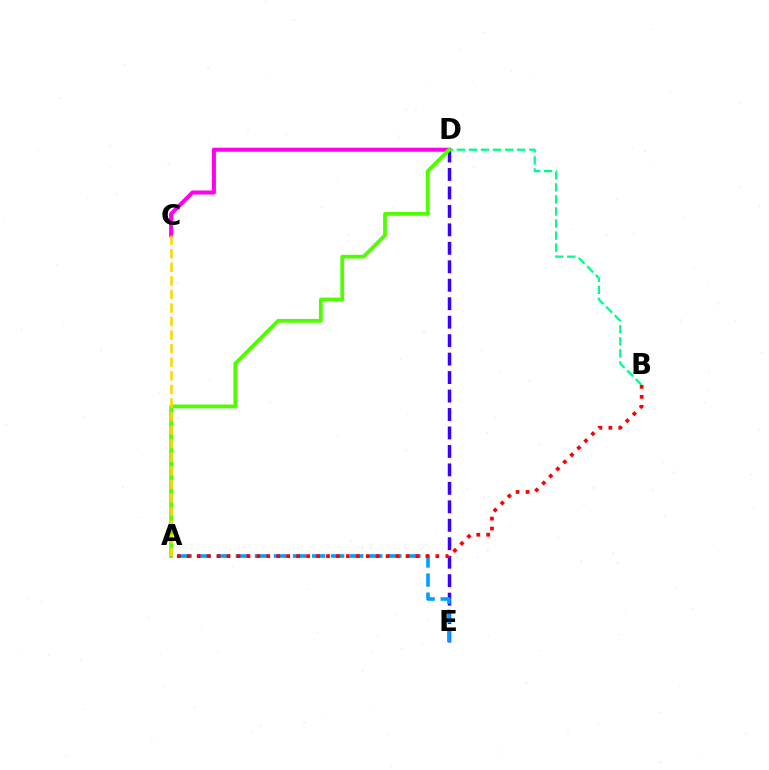{('D', 'E'): [{'color': '#3700ff', 'line_style': 'dashed', 'thickness': 2.51}], ('B', 'D'): [{'color': '#00ff86', 'line_style': 'dashed', 'thickness': 1.64}], ('A', 'E'): [{'color': '#009eff', 'line_style': 'dashed', 'thickness': 2.59}], ('C', 'D'): [{'color': '#ff00ed', 'line_style': 'solid', 'thickness': 2.9}], ('A', 'D'): [{'color': '#4fff00', 'line_style': 'solid', 'thickness': 2.72}], ('A', 'B'): [{'color': '#ff0000', 'line_style': 'dotted', 'thickness': 2.7}], ('A', 'C'): [{'color': '#ffd500', 'line_style': 'dashed', 'thickness': 1.84}]}